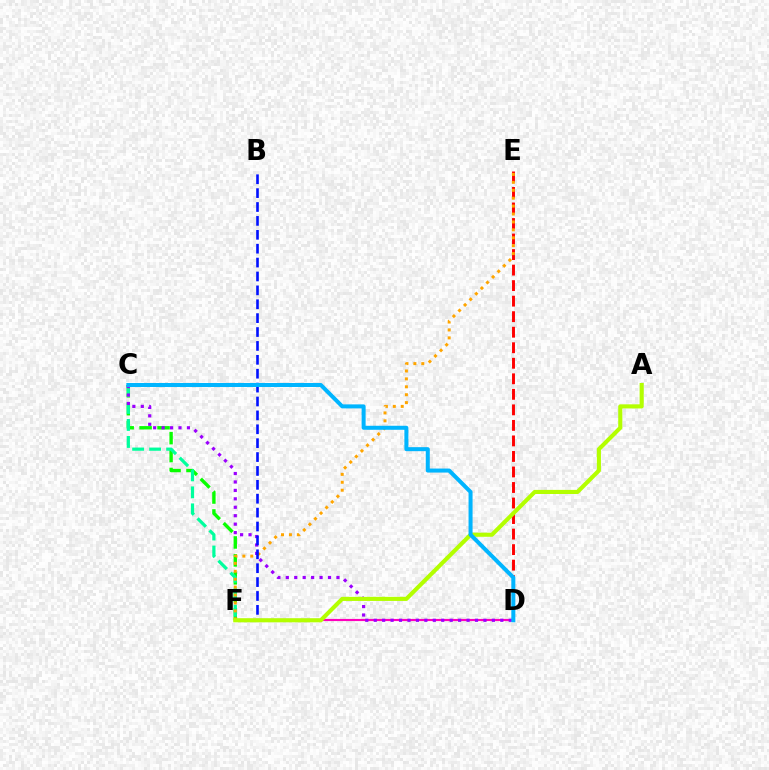{('C', 'F'): [{'color': '#08ff00', 'line_style': 'dashed', 'thickness': 2.44}, {'color': '#00ff9d', 'line_style': 'dashed', 'thickness': 2.31}], ('D', 'F'): [{'color': '#ff00bd', 'line_style': 'solid', 'thickness': 1.55}], ('D', 'E'): [{'color': '#ff0000', 'line_style': 'dashed', 'thickness': 2.11}], ('E', 'F'): [{'color': '#ffa500', 'line_style': 'dotted', 'thickness': 2.15}], ('C', 'D'): [{'color': '#9b00ff', 'line_style': 'dotted', 'thickness': 2.29}, {'color': '#00b5ff', 'line_style': 'solid', 'thickness': 2.89}], ('B', 'F'): [{'color': '#0010ff', 'line_style': 'dashed', 'thickness': 1.89}], ('A', 'F'): [{'color': '#b3ff00', 'line_style': 'solid', 'thickness': 2.96}]}